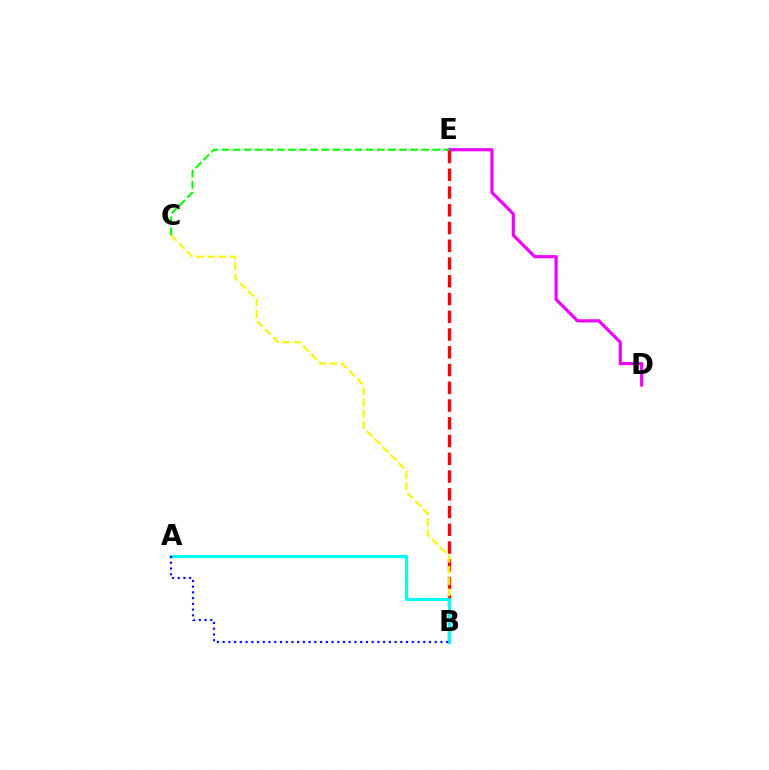{('D', 'E'): [{'color': '#ee00ff', 'line_style': 'solid', 'thickness': 2.28}], ('B', 'E'): [{'color': '#ff0000', 'line_style': 'dashed', 'thickness': 2.41}], ('B', 'C'): [{'color': '#fcf500', 'line_style': 'dashed', 'thickness': 1.53}], ('A', 'B'): [{'color': '#00fff6', 'line_style': 'solid', 'thickness': 2.23}, {'color': '#0010ff', 'line_style': 'dotted', 'thickness': 1.56}], ('C', 'E'): [{'color': '#08ff00', 'line_style': 'dashed', 'thickness': 1.51}]}